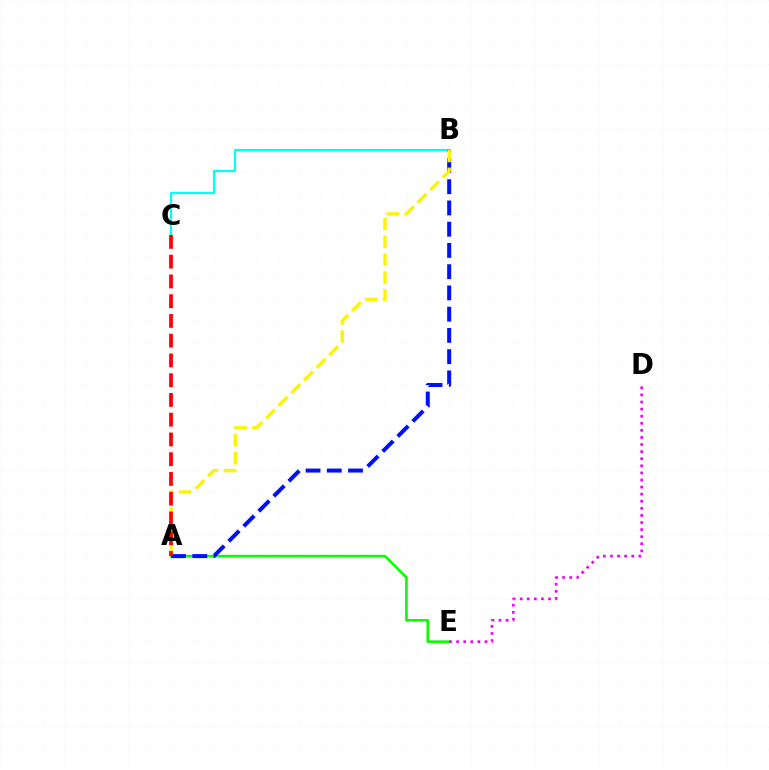{('B', 'C'): [{'color': '#00fff6', 'line_style': 'solid', 'thickness': 1.6}], ('A', 'E'): [{'color': '#08ff00', 'line_style': 'solid', 'thickness': 1.87}], ('A', 'B'): [{'color': '#0010ff', 'line_style': 'dashed', 'thickness': 2.89}, {'color': '#fcf500', 'line_style': 'dashed', 'thickness': 2.42}], ('A', 'C'): [{'color': '#ff0000', 'line_style': 'dashed', 'thickness': 2.68}], ('D', 'E'): [{'color': '#ee00ff', 'line_style': 'dotted', 'thickness': 1.93}]}